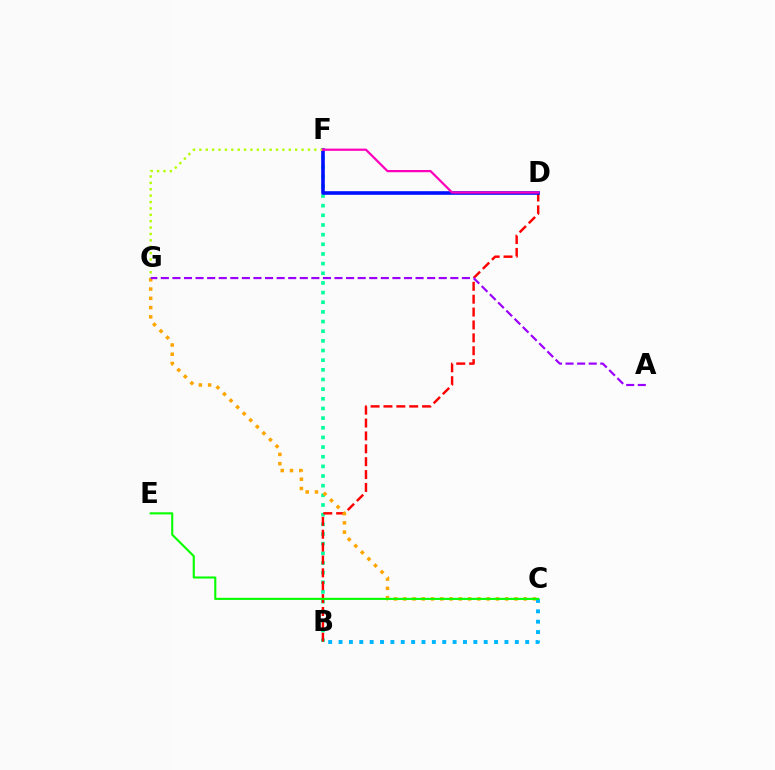{('B', 'F'): [{'color': '#00ff9d', 'line_style': 'dotted', 'thickness': 2.62}], ('B', 'D'): [{'color': '#ff0000', 'line_style': 'dashed', 'thickness': 1.75}], ('C', 'G'): [{'color': '#ffa500', 'line_style': 'dotted', 'thickness': 2.52}], ('D', 'F'): [{'color': '#0010ff', 'line_style': 'solid', 'thickness': 2.59}, {'color': '#ff00bd', 'line_style': 'solid', 'thickness': 1.61}], ('B', 'C'): [{'color': '#00b5ff', 'line_style': 'dotted', 'thickness': 2.82}], ('F', 'G'): [{'color': '#b3ff00', 'line_style': 'dotted', 'thickness': 1.74}], ('A', 'G'): [{'color': '#9b00ff', 'line_style': 'dashed', 'thickness': 1.57}], ('C', 'E'): [{'color': '#08ff00', 'line_style': 'solid', 'thickness': 1.52}]}